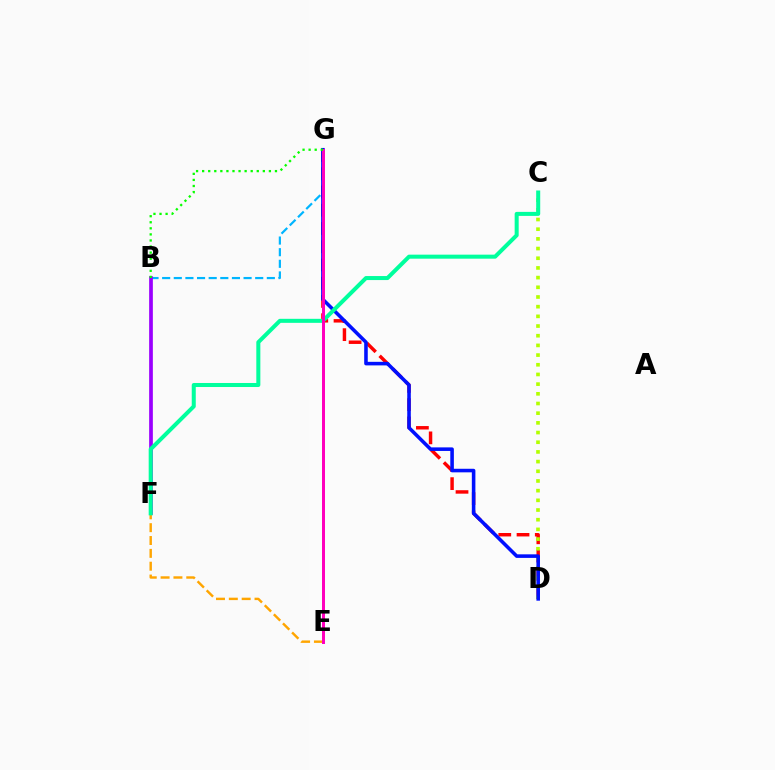{('B', 'G'): [{'color': '#00b5ff', 'line_style': 'dashed', 'thickness': 1.58}, {'color': '#08ff00', 'line_style': 'dotted', 'thickness': 1.65}], ('E', 'F'): [{'color': '#ffa500', 'line_style': 'dashed', 'thickness': 1.74}], ('D', 'G'): [{'color': '#ff0000', 'line_style': 'dashed', 'thickness': 2.48}, {'color': '#0010ff', 'line_style': 'solid', 'thickness': 2.57}], ('C', 'D'): [{'color': '#b3ff00', 'line_style': 'dotted', 'thickness': 2.63}], ('B', 'F'): [{'color': '#9b00ff', 'line_style': 'solid', 'thickness': 2.67}], ('C', 'F'): [{'color': '#00ff9d', 'line_style': 'solid', 'thickness': 2.9}], ('E', 'G'): [{'color': '#ff00bd', 'line_style': 'solid', 'thickness': 2.15}]}